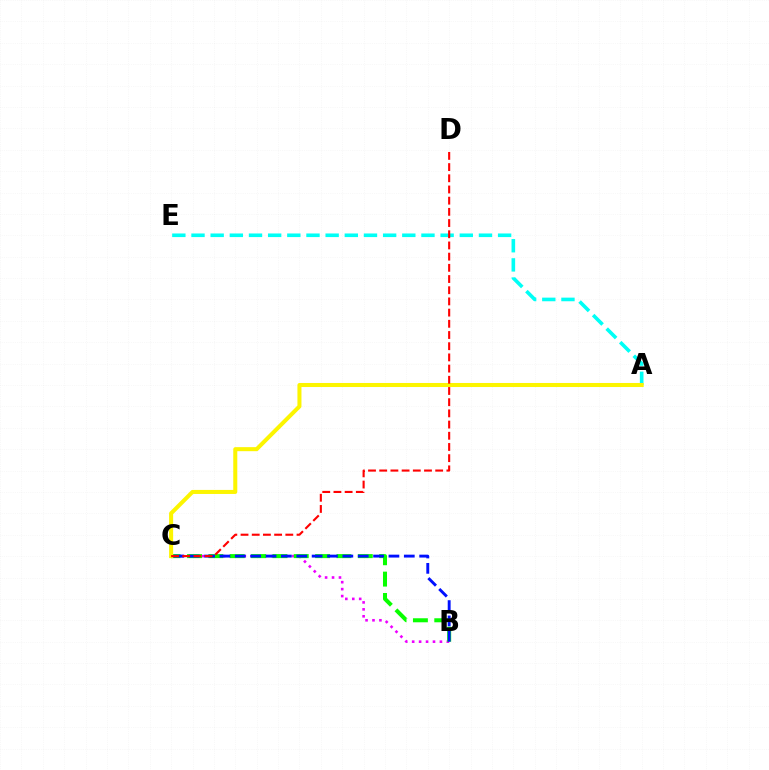{('B', 'C'): [{'color': '#ee00ff', 'line_style': 'dotted', 'thickness': 1.88}, {'color': '#08ff00', 'line_style': 'dashed', 'thickness': 2.9}, {'color': '#0010ff', 'line_style': 'dashed', 'thickness': 2.09}], ('A', 'E'): [{'color': '#00fff6', 'line_style': 'dashed', 'thickness': 2.6}], ('A', 'C'): [{'color': '#fcf500', 'line_style': 'solid', 'thickness': 2.9}], ('C', 'D'): [{'color': '#ff0000', 'line_style': 'dashed', 'thickness': 1.52}]}